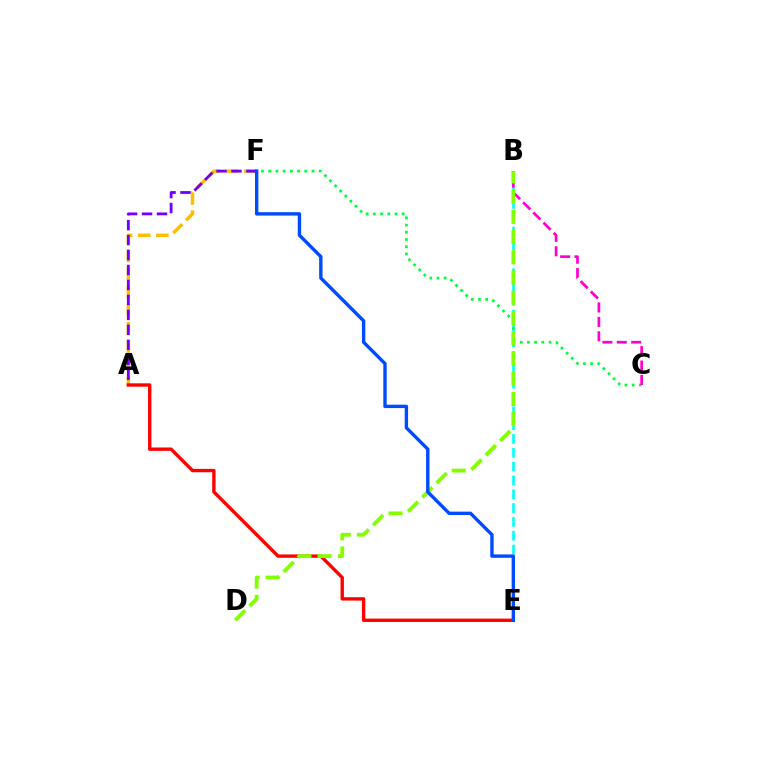{('B', 'E'): [{'color': '#00fff6', 'line_style': 'dashed', 'thickness': 1.88}], ('C', 'F'): [{'color': '#00ff39', 'line_style': 'dotted', 'thickness': 1.96}], ('A', 'F'): [{'color': '#ffbd00', 'line_style': 'dashed', 'thickness': 2.47}, {'color': '#7200ff', 'line_style': 'dashed', 'thickness': 2.03}], ('B', 'C'): [{'color': '#ff00cf', 'line_style': 'dashed', 'thickness': 1.96}], ('A', 'E'): [{'color': '#ff0000', 'line_style': 'solid', 'thickness': 2.43}], ('B', 'D'): [{'color': '#84ff00', 'line_style': 'dashed', 'thickness': 2.75}], ('E', 'F'): [{'color': '#004bff', 'line_style': 'solid', 'thickness': 2.44}]}